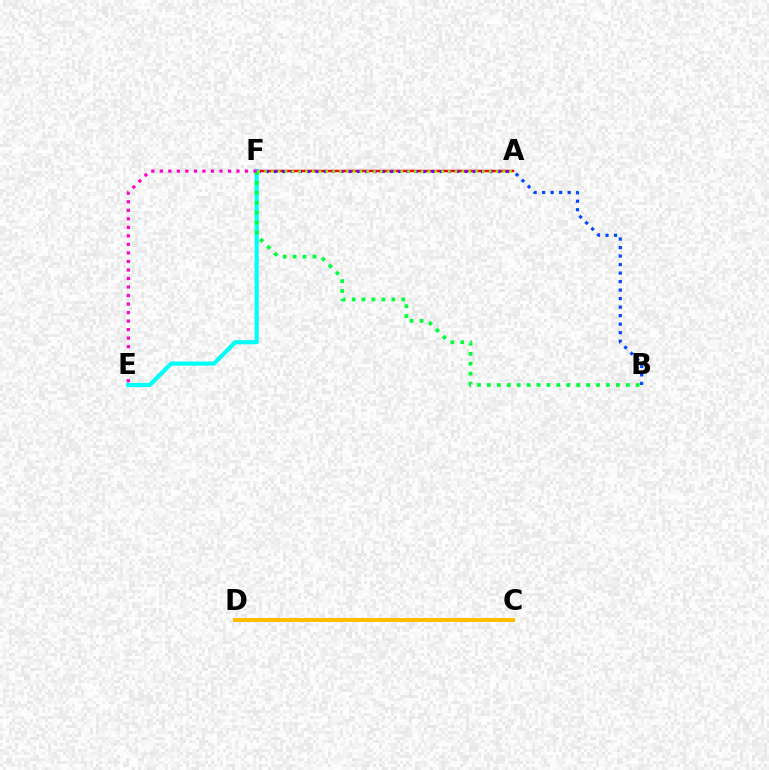{('A', 'F'): [{'color': '#ff0000', 'line_style': 'solid', 'thickness': 1.78}, {'color': '#7200ff', 'line_style': 'dotted', 'thickness': 2.25}, {'color': '#84ff00', 'line_style': 'dotted', 'thickness': 1.85}], ('E', 'F'): [{'color': '#00fff6', 'line_style': 'solid', 'thickness': 2.99}, {'color': '#ff00cf', 'line_style': 'dotted', 'thickness': 2.32}], ('A', 'B'): [{'color': '#004bff', 'line_style': 'dotted', 'thickness': 2.31}], ('B', 'F'): [{'color': '#00ff39', 'line_style': 'dotted', 'thickness': 2.7}], ('C', 'D'): [{'color': '#ffbd00', 'line_style': 'solid', 'thickness': 2.87}]}